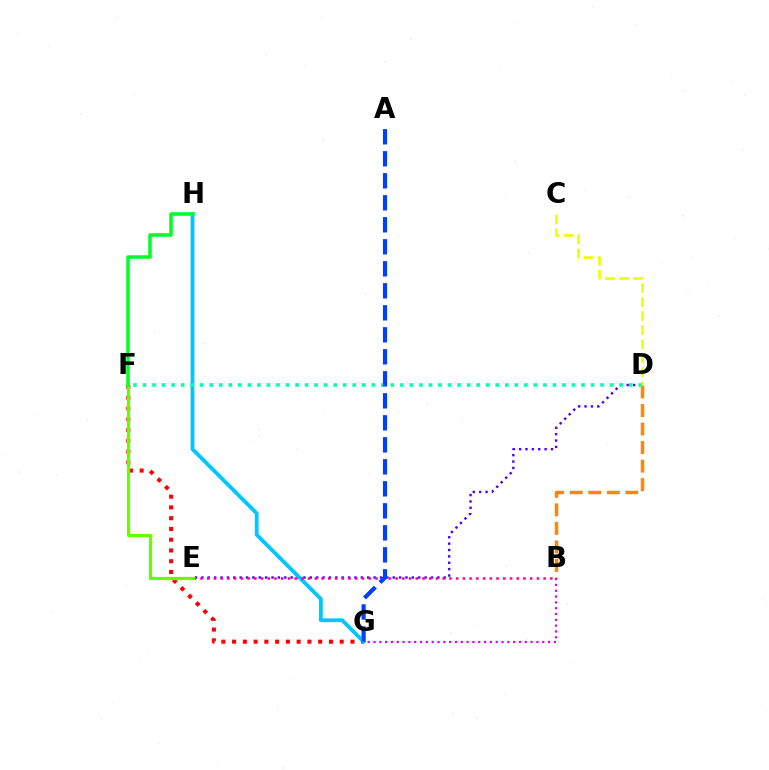{('D', 'E'): [{'color': '#4f00ff', 'line_style': 'dotted', 'thickness': 1.73}], ('F', 'G'): [{'color': '#ff0000', 'line_style': 'dotted', 'thickness': 2.92}], ('G', 'H'): [{'color': '#00c7ff', 'line_style': 'solid', 'thickness': 2.76}], ('B', 'D'): [{'color': '#ff8800', 'line_style': 'dashed', 'thickness': 2.52}], ('B', 'G'): [{'color': '#d600ff', 'line_style': 'dotted', 'thickness': 1.58}], ('D', 'F'): [{'color': '#00ffaf', 'line_style': 'dotted', 'thickness': 2.59}], ('B', 'E'): [{'color': '#ff00a0', 'line_style': 'dotted', 'thickness': 1.83}], ('A', 'G'): [{'color': '#003fff', 'line_style': 'dashed', 'thickness': 2.99}], ('E', 'F'): [{'color': '#66ff00', 'line_style': 'solid', 'thickness': 2.34}], ('C', 'D'): [{'color': '#eeff00', 'line_style': 'dashed', 'thickness': 1.91}], ('F', 'H'): [{'color': '#00ff27', 'line_style': 'solid', 'thickness': 2.55}]}